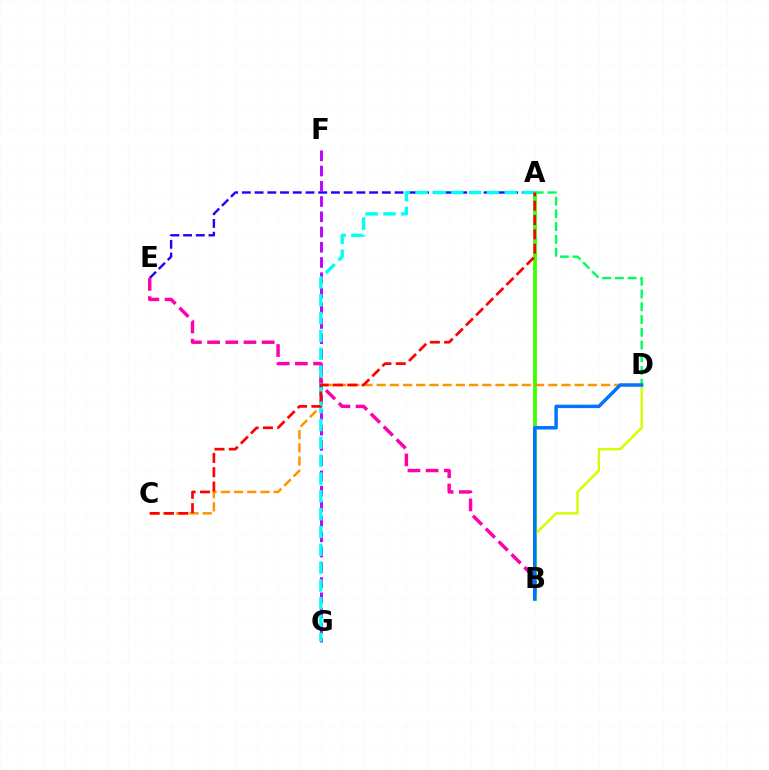{('A', 'B'): [{'color': '#3dff00', 'line_style': 'solid', 'thickness': 2.71}], ('A', 'E'): [{'color': '#2500ff', 'line_style': 'dashed', 'thickness': 1.73}], ('A', 'D'): [{'color': '#00ff5c', 'line_style': 'dashed', 'thickness': 1.73}], ('F', 'G'): [{'color': '#b900ff', 'line_style': 'dashed', 'thickness': 2.07}], ('C', 'D'): [{'color': '#ff9400', 'line_style': 'dashed', 'thickness': 1.79}], ('B', 'E'): [{'color': '#ff00ac', 'line_style': 'dashed', 'thickness': 2.47}], ('A', 'G'): [{'color': '#00fff6', 'line_style': 'dashed', 'thickness': 2.42}], ('B', 'D'): [{'color': '#d1ff00', 'line_style': 'solid', 'thickness': 1.71}, {'color': '#0074ff', 'line_style': 'solid', 'thickness': 2.48}], ('A', 'C'): [{'color': '#ff0000', 'line_style': 'dashed', 'thickness': 1.95}]}